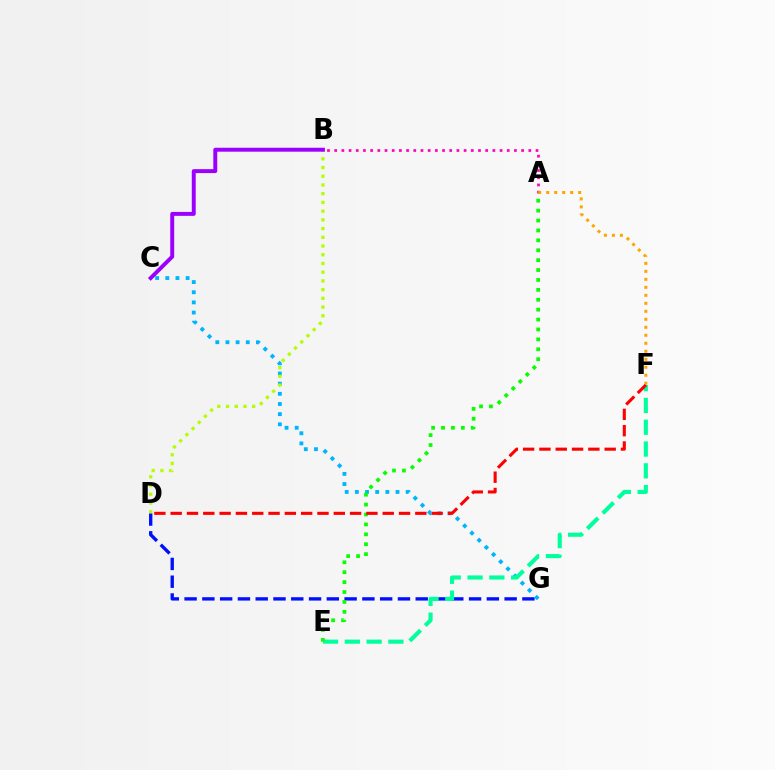{('A', 'B'): [{'color': '#ff00bd', 'line_style': 'dotted', 'thickness': 1.95}], ('A', 'F'): [{'color': '#ffa500', 'line_style': 'dotted', 'thickness': 2.17}], ('D', 'G'): [{'color': '#0010ff', 'line_style': 'dashed', 'thickness': 2.42}], ('C', 'G'): [{'color': '#00b5ff', 'line_style': 'dotted', 'thickness': 2.76}], ('B', 'D'): [{'color': '#b3ff00', 'line_style': 'dotted', 'thickness': 2.37}], ('E', 'F'): [{'color': '#00ff9d', 'line_style': 'dashed', 'thickness': 2.96}], ('A', 'E'): [{'color': '#08ff00', 'line_style': 'dotted', 'thickness': 2.69}], ('D', 'F'): [{'color': '#ff0000', 'line_style': 'dashed', 'thickness': 2.22}], ('B', 'C'): [{'color': '#9b00ff', 'line_style': 'solid', 'thickness': 2.84}]}